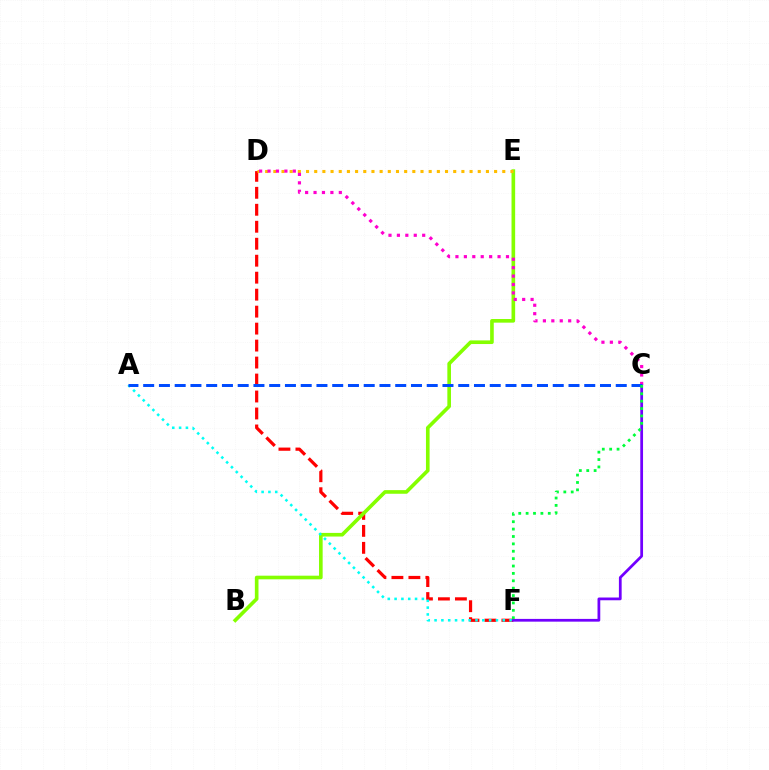{('D', 'F'): [{'color': '#ff0000', 'line_style': 'dashed', 'thickness': 2.31}], ('B', 'E'): [{'color': '#84ff00', 'line_style': 'solid', 'thickness': 2.62}], ('C', 'F'): [{'color': '#7200ff', 'line_style': 'solid', 'thickness': 1.98}, {'color': '#00ff39', 'line_style': 'dotted', 'thickness': 2.01}], ('D', 'E'): [{'color': '#ffbd00', 'line_style': 'dotted', 'thickness': 2.22}], ('C', 'D'): [{'color': '#ff00cf', 'line_style': 'dotted', 'thickness': 2.29}], ('A', 'F'): [{'color': '#00fff6', 'line_style': 'dotted', 'thickness': 1.85}], ('A', 'C'): [{'color': '#004bff', 'line_style': 'dashed', 'thickness': 2.14}]}